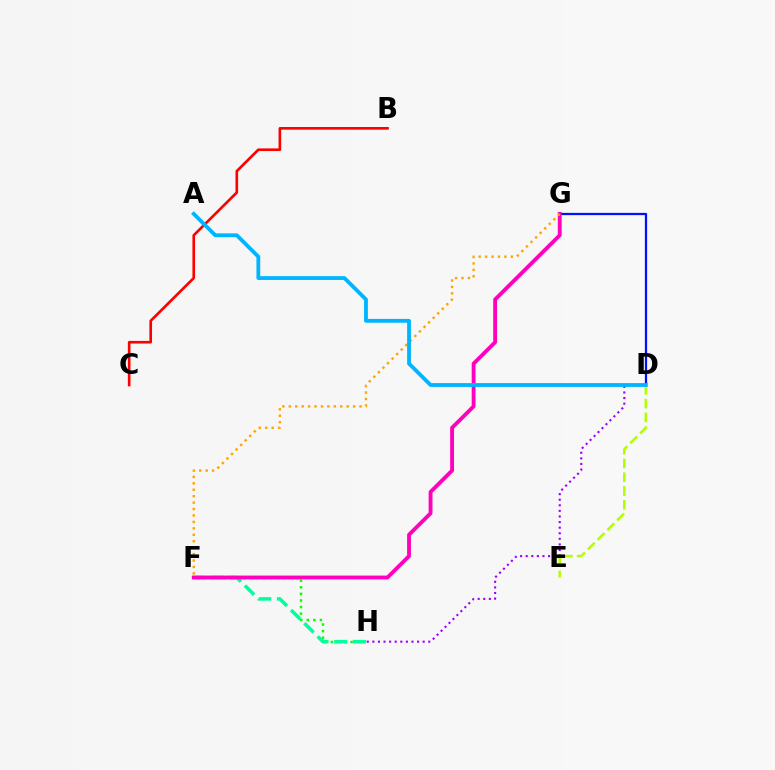{('D', 'G'): [{'color': '#0010ff', 'line_style': 'solid', 'thickness': 1.63}], ('F', 'H'): [{'color': '#08ff00', 'line_style': 'dotted', 'thickness': 1.79}, {'color': '#00ff9d', 'line_style': 'dashed', 'thickness': 2.54}], ('F', 'G'): [{'color': '#ff00bd', 'line_style': 'solid', 'thickness': 2.77}, {'color': '#ffa500', 'line_style': 'dotted', 'thickness': 1.75}], ('B', 'C'): [{'color': '#ff0000', 'line_style': 'solid', 'thickness': 1.91}], ('D', 'H'): [{'color': '#9b00ff', 'line_style': 'dotted', 'thickness': 1.52}], ('D', 'E'): [{'color': '#b3ff00', 'line_style': 'dashed', 'thickness': 1.87}], ('A', 'D'): [{'color': '#00b5ff', 'line_style': 'solid', 'thickness': 2.75}]}